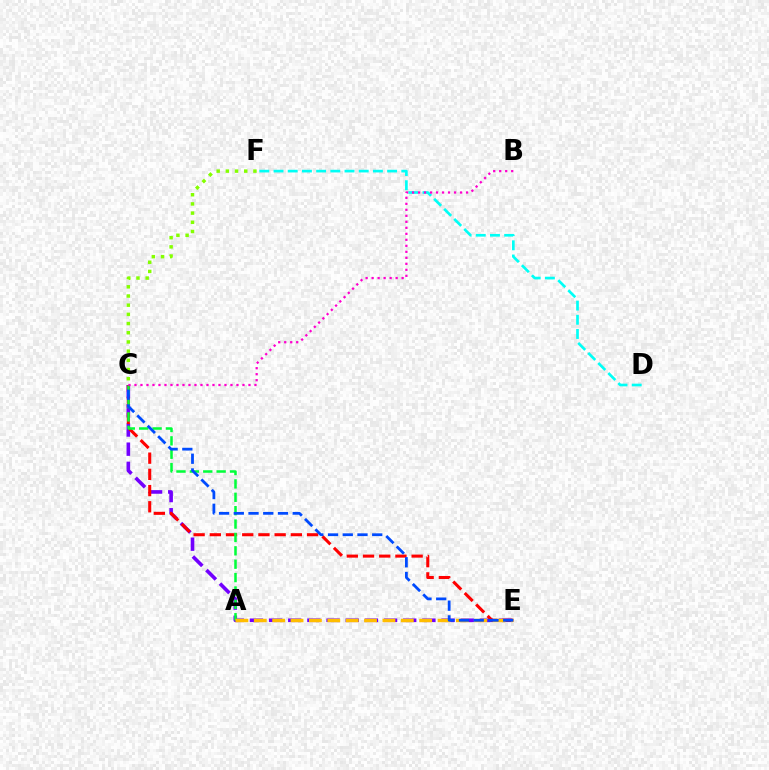{('C', 'E'): [{'color': '#7200ff', 'line_style': 'dashed', 'thickness': 2.6}, {'color': '#ff0000', 'line_style': 'dashed', 'thickness': 2.2}, {'color': '#004bff', 'line_style': 'dashed', 'thickness': 2.0}], ('A', 'C'): [{'color': '#00ff39', 'line_style': 'dashed', 'thickness': 1.82}], ('A', 'E'): [{'color': '#ffbd00', 'line_style': 'dashed', 'thickness': 2.5}], ('D', 'F'): [{'color': '#00fff6', 'line_style': 'dashed', 'thickness': 1.93}], ('B', 'C'): [{'color': '#ff00cf', 'line_style': 'dotted', 'thickness': 1.63}], ('C', 'F'): [{'color': '#84ff00', 'line_style': 'dotted', 'thickness': 2.5}]}